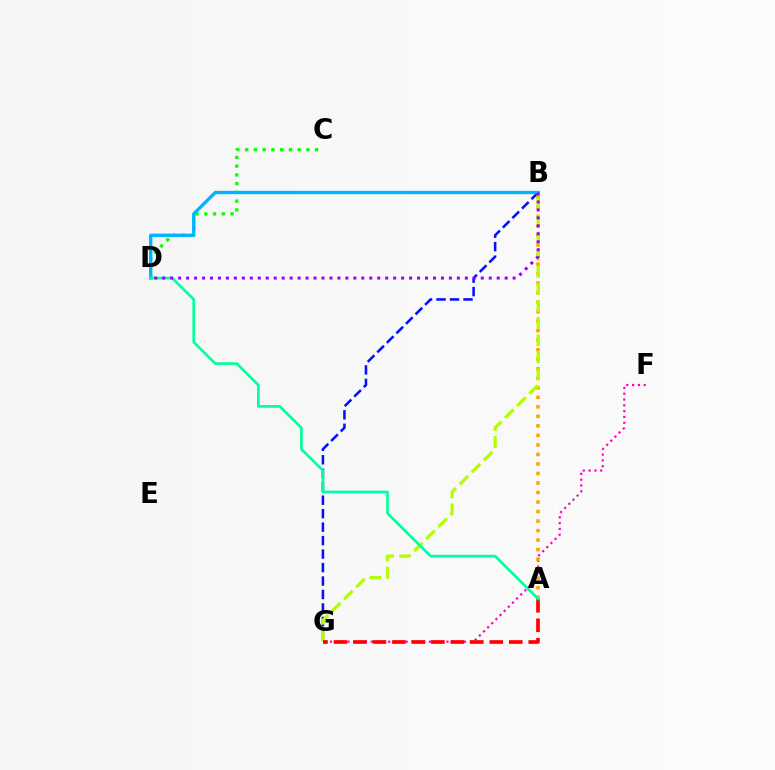{('C', 'D'): [{'color': '#08ff00', 'line_style': 'dotted', 'thickness': 2.38}], ('F', 'G'): [{'color': '#ff00bd', 'line_style': 'dotted', 'thickness': 1.58}], ('B', 'G'): [{'color': '#0010ff', 'line_style': 'dashed', 'thickness': 1.83}, {'color': '#b3ff00', 'line_style': 'dashed', 'thickness': 2.32}], ('A', 'B'): [{'color': '#ffa500', 'line_style': 'dotted', 'thickness': 2.59}], ('B', 'D'): [{'color': '#00b5ff', 'line_style': 'solid', 'thickness': 2.4}, {'color': '#9b00ff', 'line_style': 'dotted', 'thickness': 2.16}], ('A', 'G'): [{'color': '#ff0000', 'line_style': 'dashed', 'thickness': 2.65}], ('A', 'D'): [{'color': '#00ff9d', 'line_style': 'solid', 'thickness': 1.92}]}